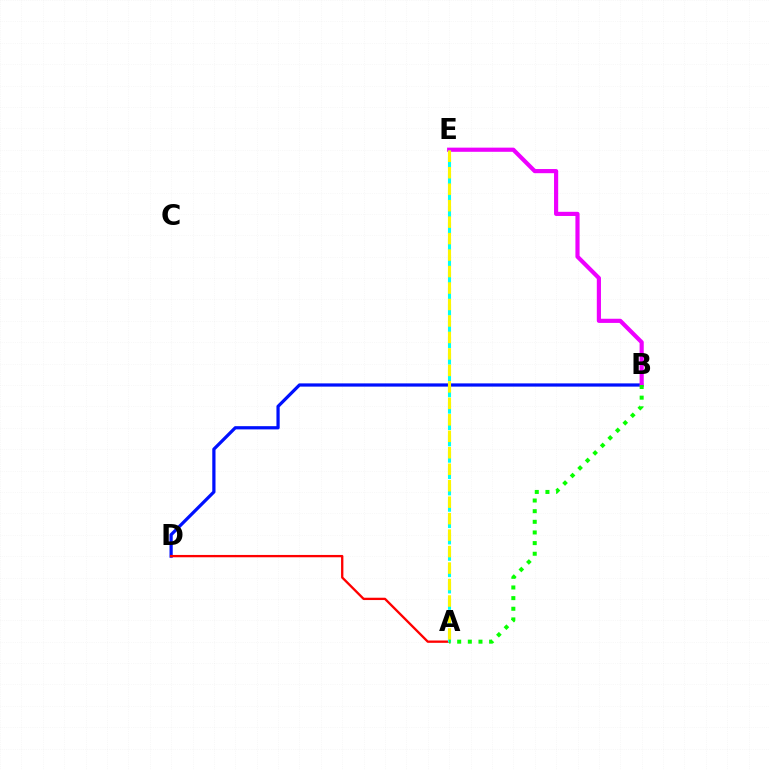{('B', 'D'): [{'color': '#0010ff', 'line_style': 'solid', 'thickness': 2.33}], ('A', 'D'): [{'color': '#ff0000', 'line_style': 'solid', 'thickness': 1.67}], ('B', 'E'): [{'color': '#ee00ff', 'line_style': 'solid', 'thickness': 3.0}], ('A', 'E'): [{'color': '#00fff6', 'line_style': 'dashed', 'thickness': 2.22}, {'color': '#fcf500', 'line_style': 'dashed', 'thickness': 2.24}], ('A', 'B'): [{'color': '#08ff00', 'line_style': 'dotted', 'thickness': 2.89}]}